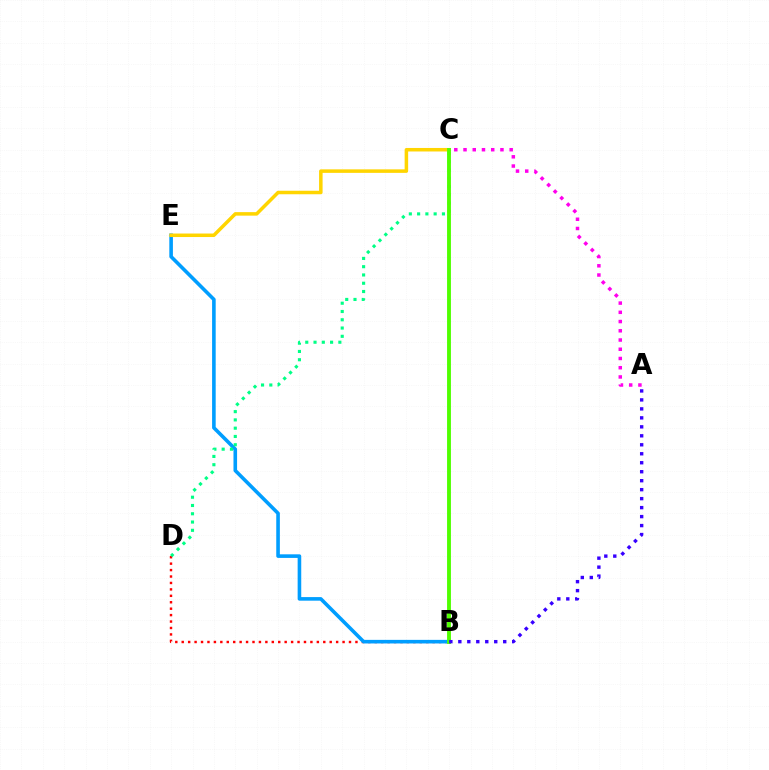{('A', 'C'): [{'color': '#ff00ed', 'line_style': 'dotted', 'thickness': 2.51}], ('B', 'D'): [{'color': '#ff0000', 'line_style': 'dotted', 'thickness': 1.75}], ('B', 'E'): [{'color': '#009eff', 'line_style': 'solid', 'thickness': 2.59}], ('C', 'E'): [{'color': '#ffd500', 'line_style': 'solid', 'thickness': 2.53}], ('C', 'D'): [{'color': '#00ff86', 'line_style': 'dotted', 'thickness': 2.25}], ('B', 'C'): [{'color': '#4fff00', 'line_style': 'solid', 'thickness': 2.79}], ('A', 'B'): [{'color': '#3700ff', 'line_style': 'dotted', 'thickness': 2.44}]}